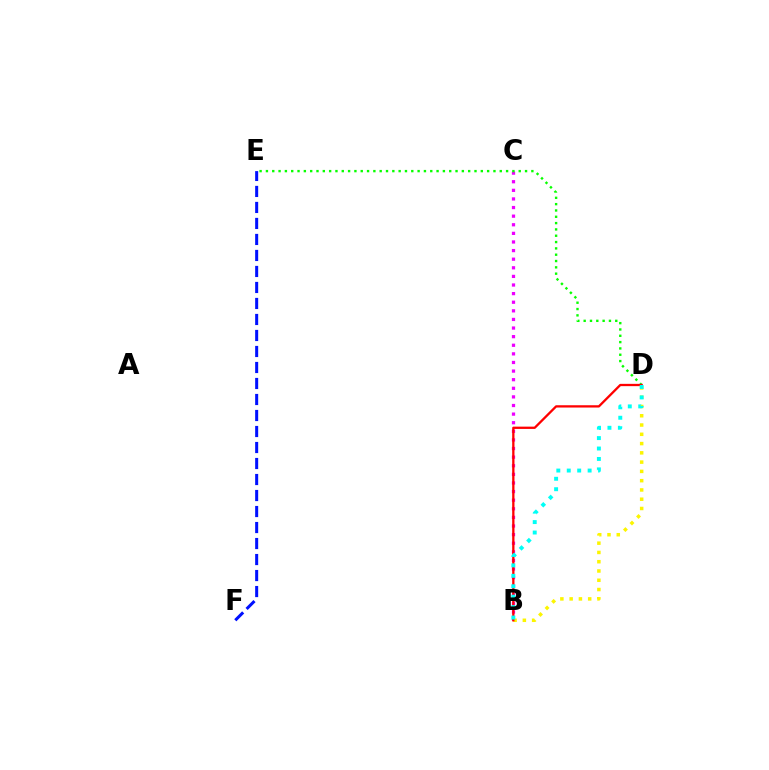{('B', 'C'): [{'color': '#ee00ff', 'line_style': 'dotted', 'thickness': 2.34}], ('D', 'E'): [{'color': '#08ff00', 'line_style': 'dotted', 'thickness': 1.72}], ('B', 'D'): [{'color': '#fcf500', 'line_style': 'dotted', 'thickness': 2.52}, {'color': '#ff0000', 'line_style': 'solid', 'thickness': 1.65}, {'color': '#00fff6', 'line_style': 'dotted', 'thickness': 2.83}], ('E', 'F'): [{'color': '#0010ff', 'line_style': 'dashed', 'thickness': 2.17}]}